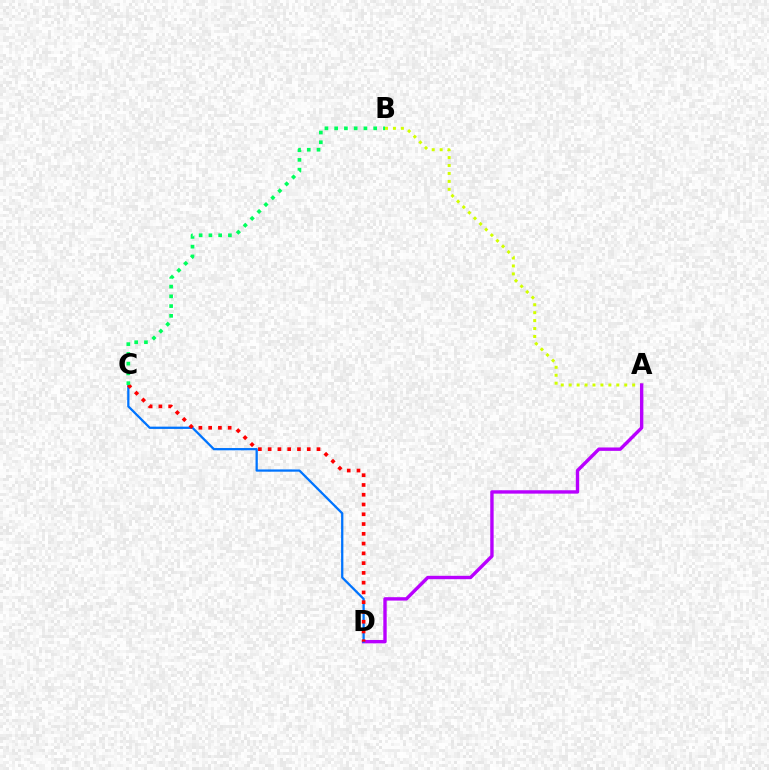{('A', 'B'): [{'color': '#d1ff00', 'line_style': 'dotted', 'thickness': 2.16}], ('A', 'D'): [{'color': '#b900ff', 'line_style': 'solid', 'thickness': 2.44}], ('C', 'D'): [{'color': '#0074ff', 'line_style': 'solid', 'thickness': 1.64}, {'color': '#ff0000', 'line_style': 'dotted', 'thickness': 2.65}], ('B', 'C'): [{'color': '#00ff5c', 'line_style': 'dotted', 'thickness': 2.65}]}